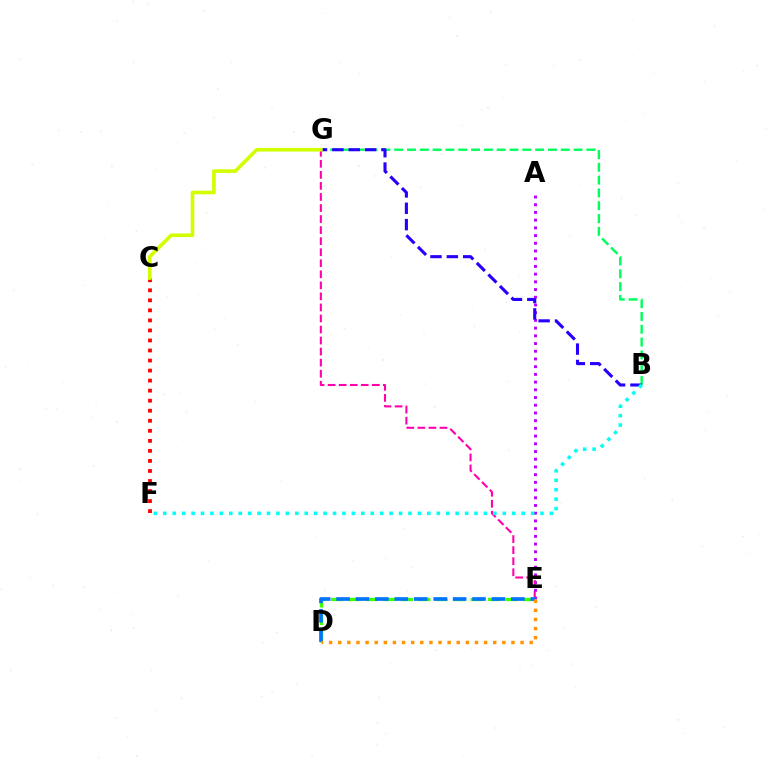{('A', 'E'): [{'color': '#b900ff', 'line_style': 'dotted', 'thickness': 2.1}], ('D', 'E'): [{'color': '#3dff00', 'line_style': 'dashed', 'thickness': 2.37}, {'color': '#0074ff', 'line_style': 'dashed', 'thickness': 2.64}, {'color': '#ff9400', 'line_style': 'dotted', 'thickness': 2.48}], ('B', 'G'): [{'color': '#00ff5c', 'line_style': 'dashed', 'thickness': 1.74}, {'color': '#2500ff', 'line_style': 'dashed', 'thickness': 2.22}], ('C', 'F'): [{'color': '#ff0000', 'line_style': 'dotted', 'thickness': 2.73}], ('E', 'G'): [{'color': '#ff00ac', 'line_style': 'dashed', 'thickness': 1.5}], ('B', 'F'): [{'color': '#00fff6', 'line_style': 'dotted', 'thickness': 2.56}], ('C', 'G'): [{'color': '#d1ff00', 'line_style': 'solid', 'thickness': 2.62}]}